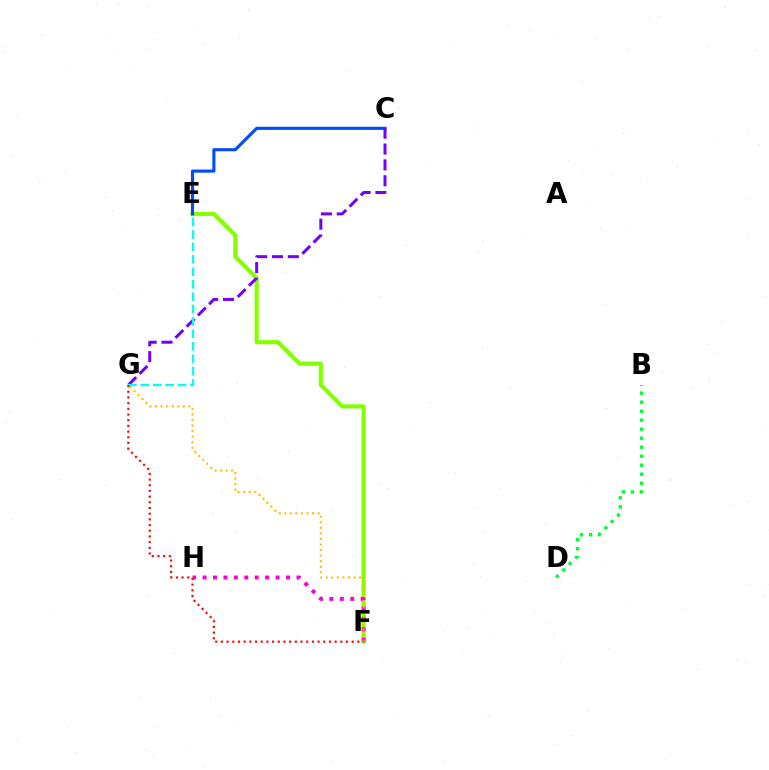{('E', 'F'): [{'color': '#84ff00', 'line_style': 'solid', 'thickness': 2.97}], ('F', 'H'): [{'color': '#ff00cf', 'line_style': 'dotted', 'thickness': 2.84}], ('C', 'E'): [{'color': '#004bff', 'line_style': 'solid', 'thickness': 2.25}], ('C', 'G'): [{'color': '#7200ff', 'line_style': 'dashed', 'thickness': 2.15}], ('F', 'G'): [{'color': '#ffbd00', 'line_style': 'dotted', 'thickness': 1.51}, {'color': '#ff0000', 'line_style': 'dotted', 'thickness': 1.54}], ('E', 'G'): [{'color': '#00fff6', 'line_style': 'dashed', 'thickness': 1.69}], ('B', 'D'): [{'color': '#00ff39', 'line_style': 'dotted', 'thickness': 2.45}]}